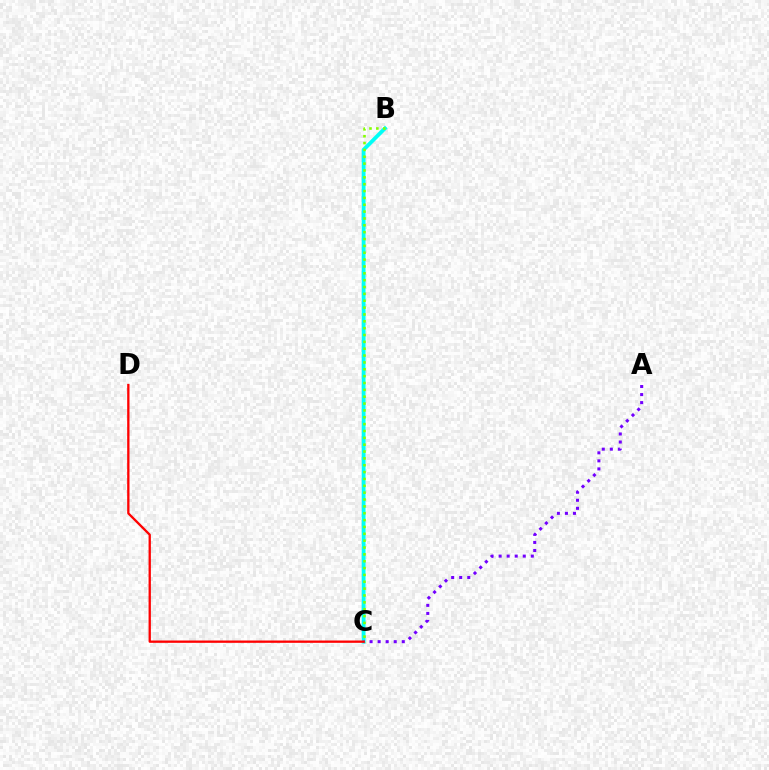{('B', 'C'): [{'color': '#00fff6', 'line_style': 'solid', 'thickness': 2.75}, {'color': '#84ff00', 'line_style': 'dotted', 'thickness': 1.86}], ('A', 'C'): [{'color': '#7200ff', 'line_style': 'dotted', 'thickness': 2.19}], ('C', 'D'): [{'color': '#ff0000', 'line_style': 'solid', 'thickness': 1.66}]}